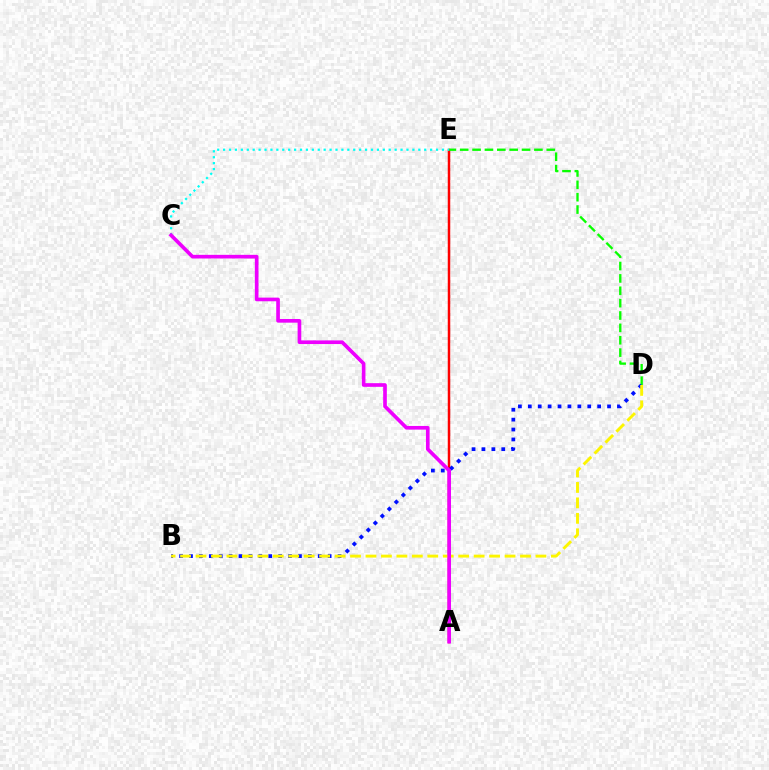{('A', 'E'): [{'color': '#ff0000', 'line_style': 'solid', 'thickness': 1.8}], ('D', 'E'): [{'color': '#08ff00', 'line_style': 'dashed', 'thickness': 1.68}], ('B', 'D'): [{'color': '#0010ff', 'line_style': 'dotted', 'thickness': 2.69}, {'color': '#fcf500', 'line_style': 'dashed', 'thickness': 2.1}], ('C', 'E'): [{'color': '#00fff6', 'line_style': 'dotted', 'thickness': 1.61}], ('A', 'C'): [{'color': '#ee00ff', 'line_style': 'solid', 'thickness': 2.63}]}